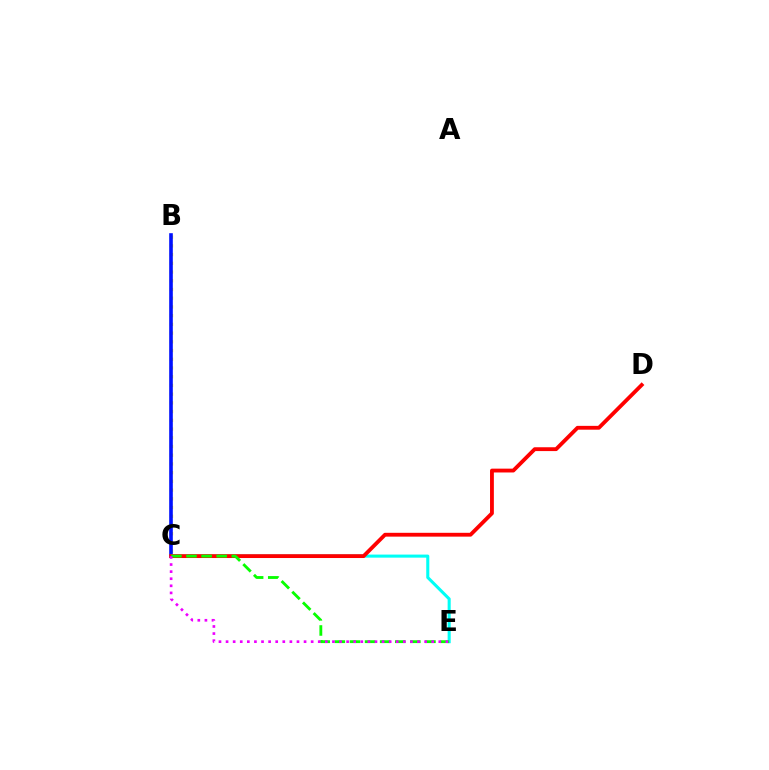{('B', 'C'): [{'color': '#fcf500', 'line_style': 'dotted', 'thickness': 2.37}, {'color': '#0010ff', 'line_style': 'solid', 'thickness': 2.61}], ('C', 'E'): [{'color': '#00fff6', 'line_style': 'solid', 'thickness': 2.21}, {'color': '#08ff00', 'line_style': 'dashed', 'thickness': 2.05}, {'color': '#ee00ff', 'line_style': 'dotted', 'thickness': 1.93}], ('C', 'D'): [{'color': '#ff0000', 'line_style': 'solid', 'thickness': 2.76}]}